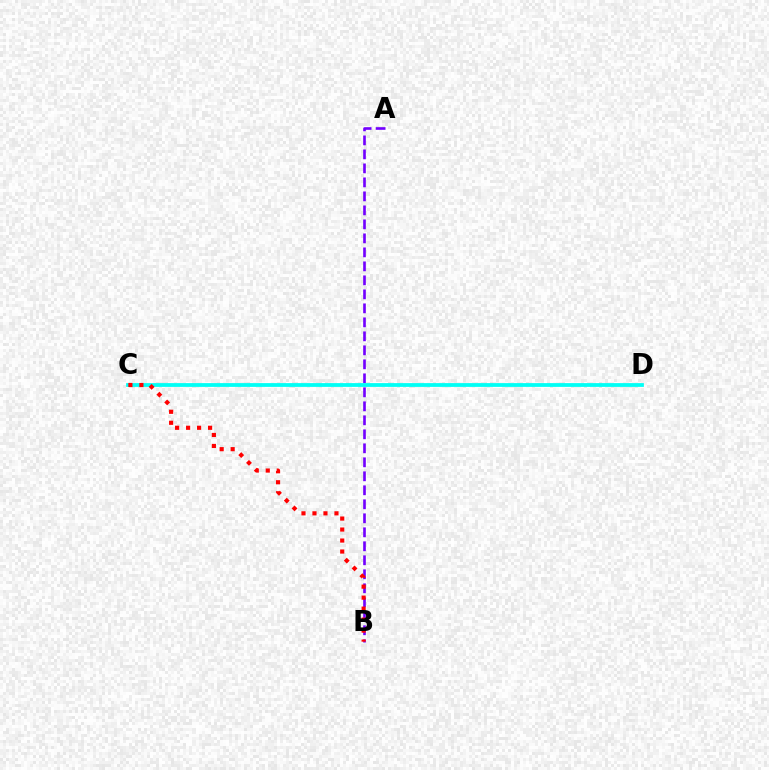{('C', 'D'): [{'color': '#84ff00', 'line_style': 'dotted', 'thickness': 1.57}, {'color': '#00fff6', 'line_style': 'solid', 'thickness': 2.71}], ('A', 'B'): [{'color': '#7200ff', 'line_style': 'dashed', 'thickness': 1.9}], ('B', 'C'): [{'color': '#ff0000', 'line_style': 'dotted', 'thickness': 2.99}]}